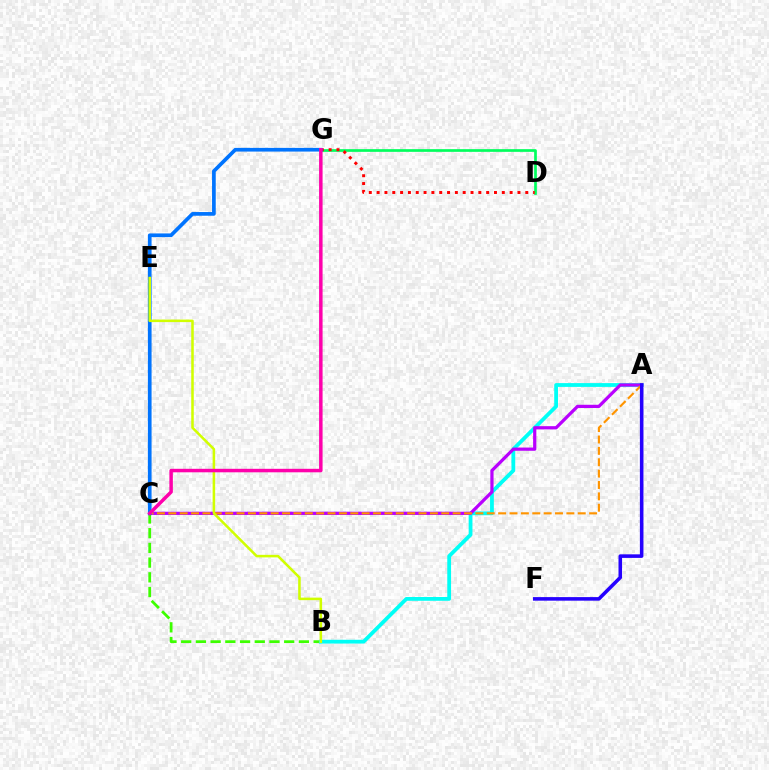{('D', 'G'): [{'color': '#00ff5c', 'line_style': 'solid', 'thickness': 1.94}, {'color': '#ff0000', 'line_style': 'dotted', 'thickness': 2.13}], ('B', 'C'): [{'color': '#3dff00', 'line_style': 'dashed', 'thickness': 2.0}], ('A', 'B'): [{'color': '#00fff6', 'line_style': 'solid', 'thickness': 2.73}], ('A', 'C'): [{'color': '#b900ff', 'line_style': 'solid', 'thickness': 2.32}, {'color': '#ff9400', 'line_style': 'dashed', 'thickness': 1.55}], ('C', 'G'): [{'color': '#0074ff', 'line_style': 'solid', 'thickness': 2.66}, {'color': '#ff00ac', 'line_style': 'solid', 'thickness': 2.51}], ('B', 'E'): [{'color': '#d1ff00', 'line_style': 'solid', 'thickness': 1.83}], ('A', 'F'): [{'color': '#2500ff', 'line_style': 'solid', 'thickness': 2.57}]}